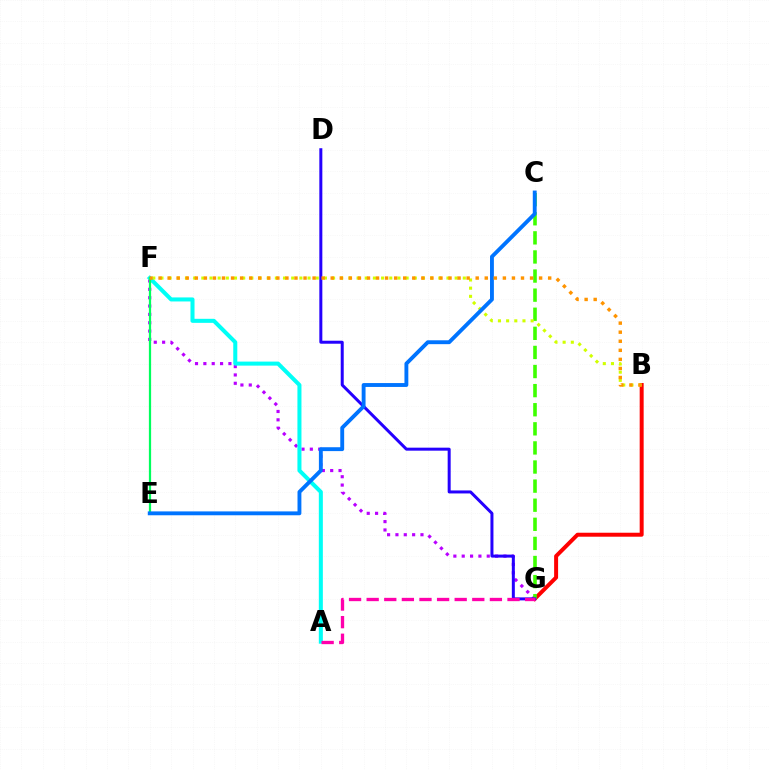{('F', 'G'): [{'color': '#b900ff', 'line_style': 'dotted', 'thickness': 2.27}], ('A', 'F'): [{'color': '#00fff6', 'line_style': 'solid', 'thickness': 2.91}], ('B', 'G'): [{'color': '#ff0000', 'line_style': 'solid', 'thickness': 2.86}], ('E', 'F'): [{'color': '#00ff5c', 'line_style': 'solid', 'thickness': 1.61}], ('C', 'G'): [{'color': '#3dff00', 'line_style': 'dashed', 'thickness': 2.59}], ('D', 'G'): [{'color': '#2500ff', 'line_style': 'solid', 'thickness': 2.16}], ('B', 'F'): [{'color': '#d1ff00', 'line_style': 'dotted', 'thickness': 2.22}, {'color': '#ff9400', 'line_style': 'dotted', 'thickness': 2.46}], ('A', 'G'): [{'color': '#ff00ac', 'line_style': 'dashed', 'thickness': 2.39}], ('C', 'E'): [{'color': '#0074ff', 'line_style': 'solid', 'thickness': 2.79}]}